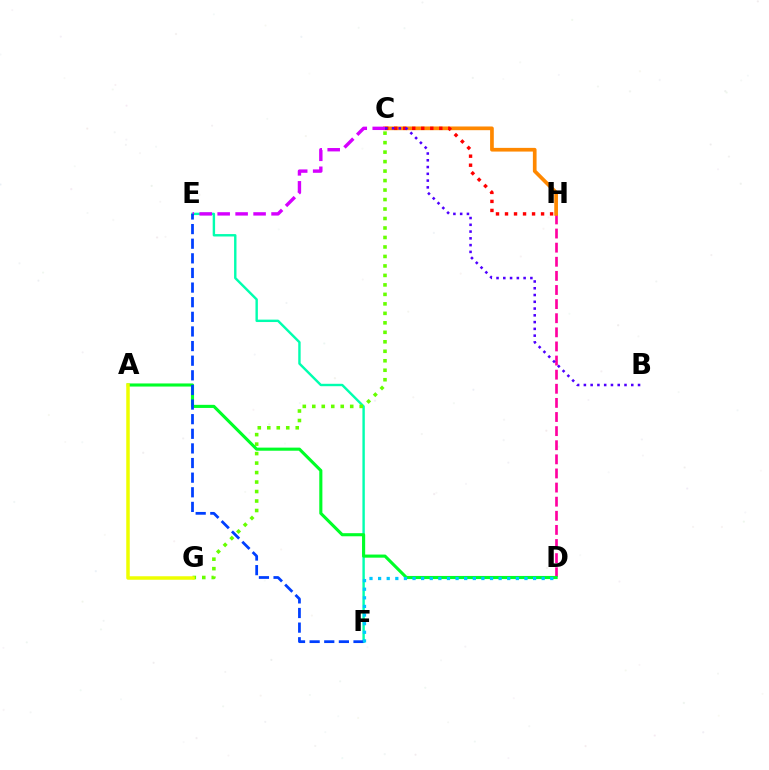{('E', 'F'): [{'color': '#00ffaf', 'line_style': 'solid', 'thickness': 1.74}, {'color': '#003fff', 'line_style': 'dashed', 'thickness': 1.99}], ('D', 'H'): [{'color': '#ff00a0', 'line_style': 'dashed', 'thickness': 1.92}], ('C', 'G'): [{'color': '#66ff00', 'line_style': 'dotted', 'thickness': 2.58}], ('C', 'H'): [{'color': '#ff8800', 'line_style': 'solid', 'thickness': 2.66}, {'color': '#ff0000', 'line_style': 'dotted', 'thickness': 2.45}], ('A', 'D'): [{'color': '#00ff27', 'line_style': 'solid', 'thickness': 2.23}], ('C', 'E'): [{'color': '#d600ff', 'line_style': 'dashed', 'thickness': 2.44}], ('D', 'F'): [{'color': '#00c7ff', 'line_style': 'dotted', 'thickness': 2.34}], ('B', 'C'): [{'color': '#4f00ff', 'line_style': 'dotted', 'thickness': 1.84}], ('A', 'G'): [{'color': '#eeff00', 'line_style': 'solid', 'thickness': 2.52}]}